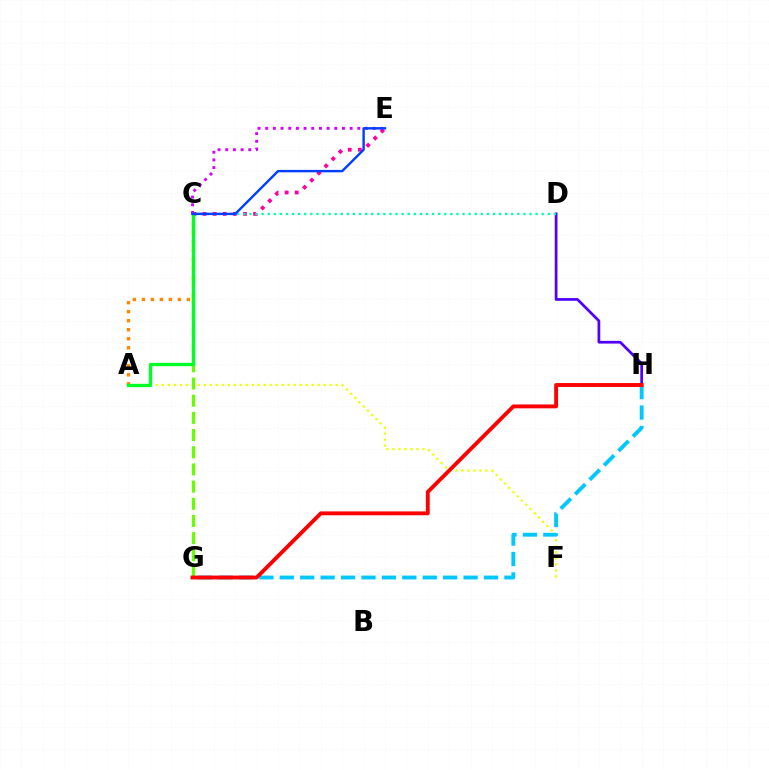{('A', 'F'): [{'color': '#eeff00', 'line_style': 'dotted', 'thickness': 1.63}], ('D', 'H'): [{'color': '#4f00ff', 'line_style': 'solid', 'thickness': 1.96}], ('C', 'G'): [{'color': '#66ff00', 'line_style': 'dashed', 'thickness': 2.33}], ('G', 'H'): [{'color': '#00c7ff', 'line_style': 'dashed', 'thickness': 2.77}, {'color': '#ff0000', 'line_style': 'solid', 'thickness': 2.78}], ('C', 'E'): [{'color': '#ff00a0', 'line_style': 'dotted', 'thickness': 2.75}, {'color': '#d600ff', 'line_style': 'dotted', 'thickness': 2.08}, {'color': '#003fff', 'line_style': 'solid', 'thickness': 1.74}], ('A', 'C'): [{'color': '#ff8800', 'line_style': 'dotted', 'thickness': 2.45}, {'color': '#00ff27', 'line_style': 'solid', 'thickness': 2.39}], ('C', 'D'): [{'color': '#00ffaf', 'line_style': 'dotted', 'thickness': 1.65}]}